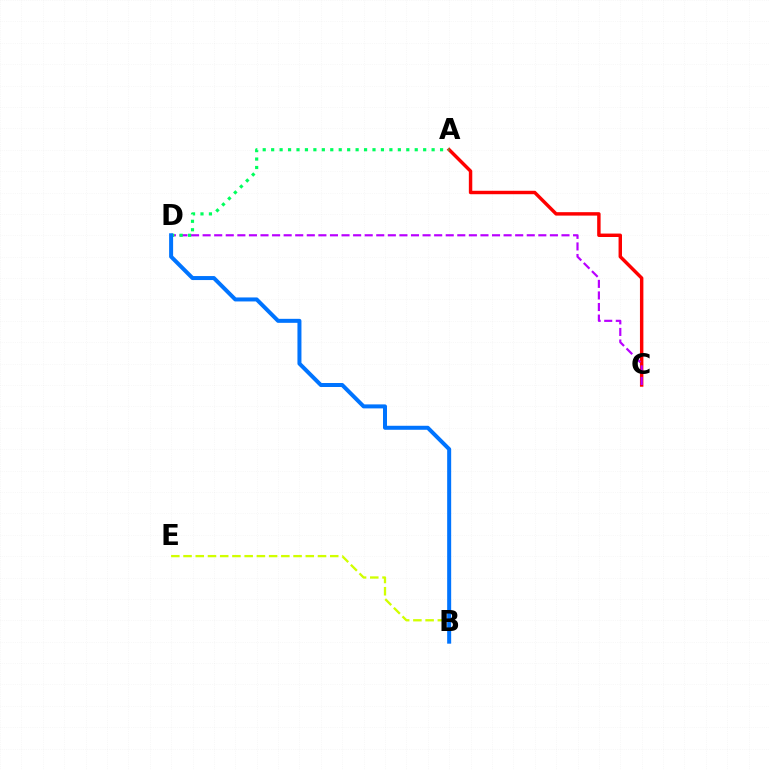{('A', 'C'): [{'color': '#ff0000', 'line_style': 'solid', 'thickness': 2.47}], ('C', 'D'): [{'color': '#b900ff', 'line_style': 'dashed', 'thickness': 1.57}], ('B', 'E'): [{'color': '#d1ff00', 'line_style': 'dashed', 'thickness': 1.66}], ('A', 'D'): [{'color': '#00ff5c', 'line_style': 'dotted', 'thickness': 2.29}], ('B', 'D'): [{'color': '#0074ff', 'line_style': 'solid', 'thickness': 2.88}]}